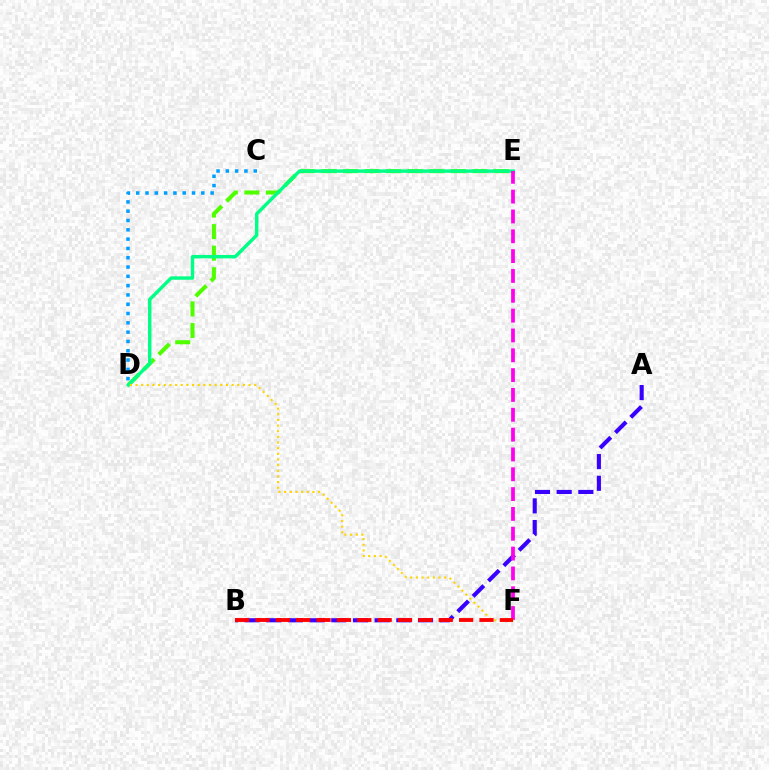{('C', 'D'): [{'color': '#009eff', 'line_style': 'dotted', 'thickness': 2.53}], ('D', 'E'): [{'color': '#4fff00', 'line_style': 'dashed', 'thickness': 2.93}, {'color': '#00ff86', 'line_style': 'solid', 'thickness': 2.46}], ('A', 'B'): [{'color': '#3700ff', 'line_style': 'dashed', 'thickness': 2.95}], ('E', 'F'): [{'color': '#ff00ed', 'line_style': 'dashed', 'thickness': 2.69}], ('D', 'F'): [{'color': '#ffd500', 'line_style': 'dotted', 'thickness': 1.54}], ('B', 'F'): [{'color': '#ff0000', 'line_style': 'dashed', 'thickness': 2.77}]}